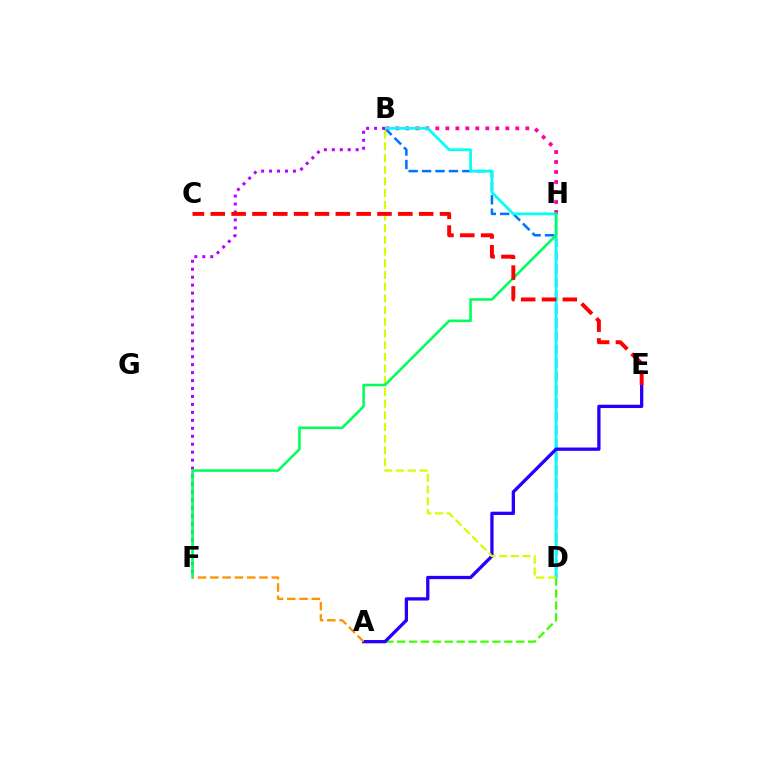{('A', 'D'): [{'color': '#3dff00', 'line_style': 'dashed', 'thickness': 1.62}], ('B', 'D'): [{'color': '#0074ff', 'line_style': 'dashed', 'thickness': 1.82}, {'color': '#00fff6', 'line_style': 'solid', 'thickness': 1.97}, {'color': '#d1ff00', 'line_style': 'dashed', 'thickness': 1.59}], ('B', 'H'): [{'color': '#ff00ac', 'line_style': 'dotted', 'thickness': 2.72}], ('B', 'F'): [{'color': '#b900ff', 'line_style': 'dotted', 'thickness': 2.16}], ('A', 'E'): [{'color': '#2500ff', 'line_style': 'solid', 'thickness': 2.37}], ('F', 'H'): [{'color': '#00ff5c', 'line_style': 'solid', 'thickness': 1.85}], ('A', 'F'): [{'color': '#ff9400', 'line_style': 'dashed', 'thickness': 1.67}], ('C', 'E'): [{'color': '#ff0000', 'line_style': 'dashed', 'thickness': 2.83}]}